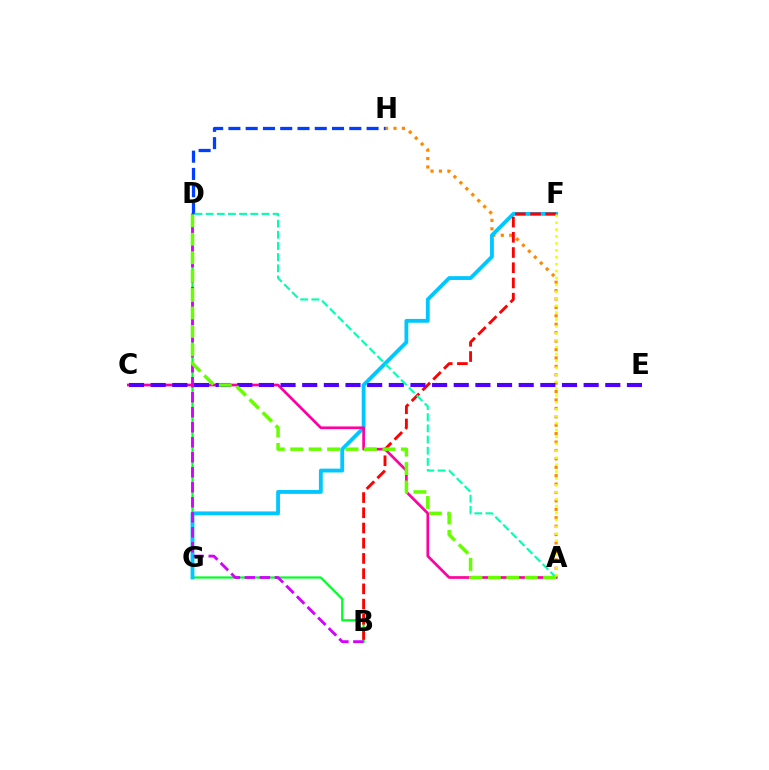{('B', 'D'): [{'color': '#00ff27', 'line_style': 'solid', 'thickness': 1.6}, {'color': '#d600ff', 'line_style': 'dashed', 'thickness': 2.04}], ('A', 'H'): [{'color': '#ff8800', 'line_style': 'dotted', 'thickness': 2.29}], ('F', 'G'): [{'color': '#00c7ff', 'line_style': 'solid', 'thickness': 2.75}], ('A', 'C'): [{'color': '#ff00a0', 'line_style': 'solid', 'thickness': 1.94}], ('B', 'F'): [{'color': '#ff0000', 'line_style': 'dashed', 'thickness': 2.07}], ('D', 'H'): [{'color': '#003fff', 'line_style': 'dashed', 'thickness': 2.35}], ('C', 'E'): [{'color': '#4f00ff', 'line_style': 'dashed', 'thickness': 2.94}], ('A', 'D'): [{'color': '#00ffaf', 'line_style': 'dashed', 'thickness': 1.52}, {'color': '#66ff00', 'line_style': 'dashed', 'thickness': 2.5}], ('A', 'F'): [{'color': '#eeff00', 'line_style': 'dotted', 'thickness': 1.88}]}